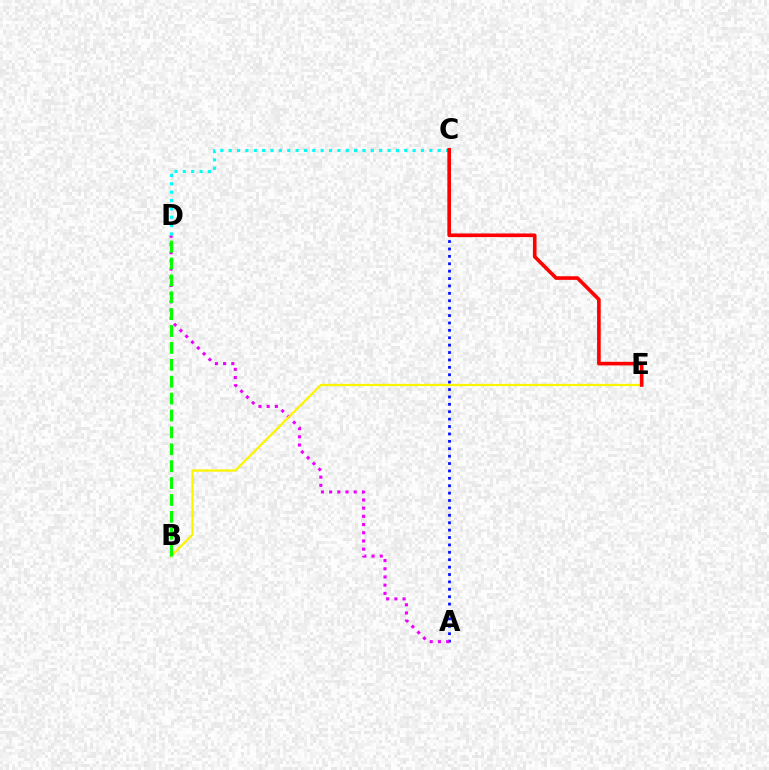{('A', 'C'): [{'color': '#0010ff', 'line_style': 'dotted', 'thickness': 2.01}], ('A', 'D'): [{'color': '#ee00ff', 'line_style': 'dotted', 'thickness': 2.23}], ('C', 'D'): [{'color': '#00fff6', 'line_style': 'dotted', 'thickness': 2.27}], ('B', 'E'): [{'color': '#fcf500', 'line_style': 'solid', 'thickness': 1.63}], ('B', 'D'): [{'color': '#08ff00', 'line_style': 'dashed', 'thickness': 2.29}], ('C', 'E'): [{'color': '#ff0000', 'line_style': 'solid', 'thickness': 2.62}]}